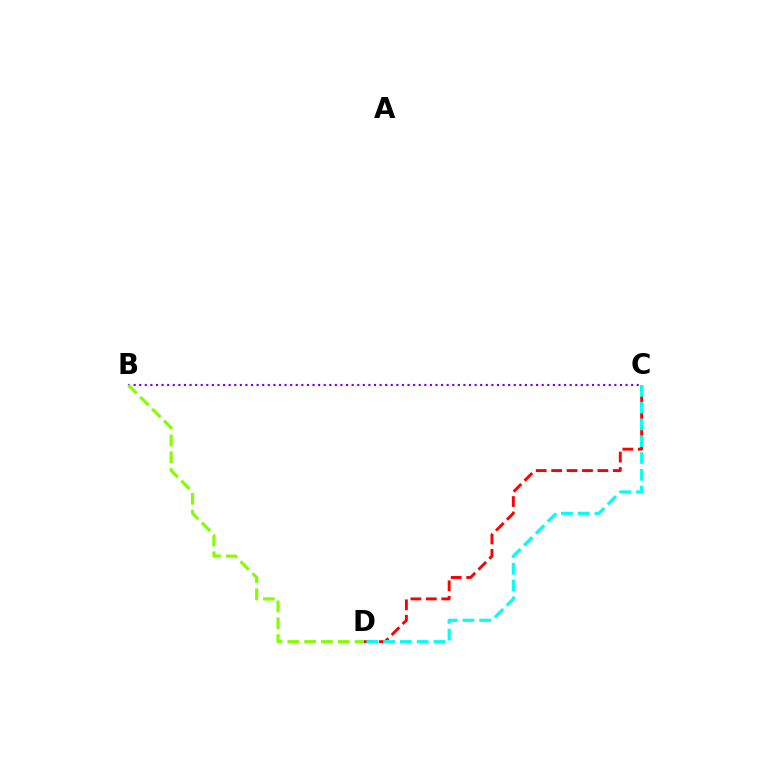{('B', 'C'): [{'color': '#7200ff', 'line_style': 'dotted', 'thickness': 1.52}], ('C', 'D'): [{'color': '#ff0000', 'line_style': 'dashed', 'thickness': 2.1}, {'color': '#00fff6', 'line_style': 'dashed', 'thickness': 2.28}], ('B', 'D'): [{'color': '#84ff00', 'line_style': 'dashed', 'thickness': 2.28}]}